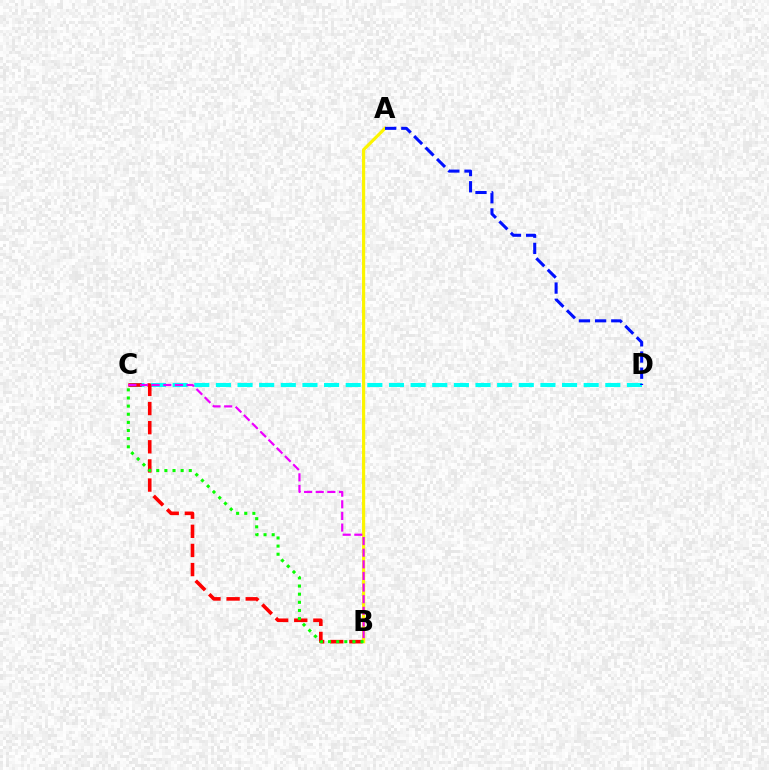{('C', 'D'): [{'color': '#00fff6', 'line_style': 'dashed', 'thickness': 2.94}], ('A', 'B'): [{'color': '#fcf500', 'line_style': 'solid', 'thickness': 2.28}], ('A', 'D'): [{'color': '#0010ff', 'line_style': 'dashed', 'thickness': 2.2}], ('B', 'C'): [{'color': '#ff0000', 'line_style': 'dashed', 'thickness': 2.6}, {'color': '#08ff00', 'line_style': 'dotted', 'thickness': 2.21}, {'color': '#ee00ff', 'line_style': 'dashed', 'thickness': 1.58}]}